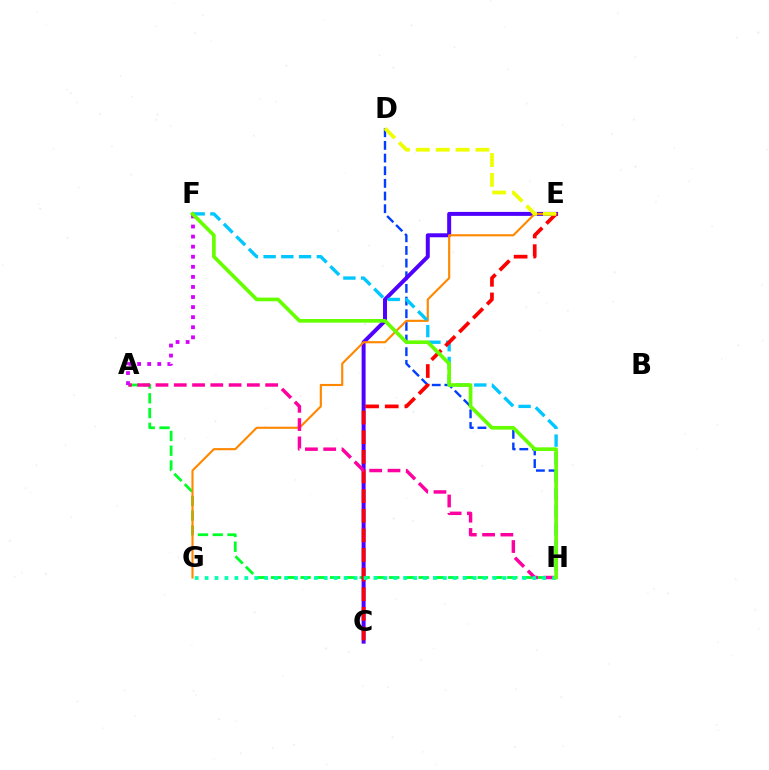{('D', 'H'): [{'color': '#003fff', 'line_style': 'dashed', 'thickness': 1.72}], ('A', 'H'): [{'color': '#00ff27', 'line_style': 'dashed', 'thickness': 2.01}, {'color': '#ff00a0', 'line_style': 'dashed', 'thickness': 2.48}], ('C', 'E'): [{'color': '#4f00ff', 'line_style': 'solid', 'thickness': 2.86}, {'color': '#ff0000', 'line_style': 'dashed', 'thickness': 2.67}], ('E', 'G'): [{'color': '#ff8800', 'line_style': 'solid', 'thickness': 1.54}], ('F', 'H'): [{'color': '#00c7ff', 'line_style': 'dashed', 'thickness': 2.41}, {'color': '#66ff00', 'line_style': 'solid', 'thickness': 2.64}], ('A', 'F'): [{'color': '#d600ff', 'line_style': 'dotted', 'thickness': 2.74}], ('D', 'E'): [{'color': '#eeff00', 'line_style': 'dashed', 'thickness': 2.7}], ('G', 'H'): [{'color': '#00ffaf', 'line_style': 'dotted', 'thickness': 2.7}]}